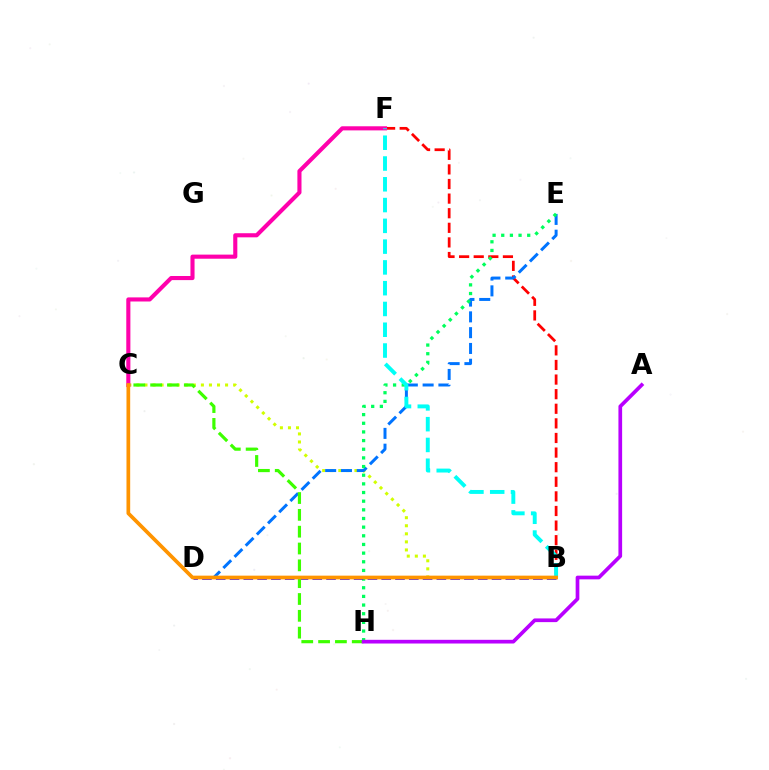{('B', 'C'): [{'color': '#d1ff00', 'line_style': 'dotted', 'thickness': 2.19}, {'color': '#ff9400', 'line_style': 'solid', 'thickness': 2.67}], ('B', 'F'): [{'color': '#ff0000', 'line_style': 'dashed', 'thickness': 1.98}, {'color': '#00fff6', 'line_style': 'dashed', 'thickness': 2.82}], ('C', 'F'): [{'color': '#ff00ac', 'line_style': 'solid', 'thickness': 2.95}], ('D', 'E'): [{'color': '#0074ff', 'line_style': 'dashed', 'thickness': 2.15}], ('E', 'H'): [{'color': '#00ff5c', 'line_style': 'dotted', 'thickness': 2.35}], ('B', 'D'): [{'color': '#2500ff', 'line_style': 'dashed', 'thickness': 1.87}], ('C', 'H'): [{'color': '#3dff00', 'line_style': 'dashed', 'thickness': 2.29}], ('A', 'H'): [{'color': '#b900ff', 'line_style': 'solid', 'thickness': 2.66}]}